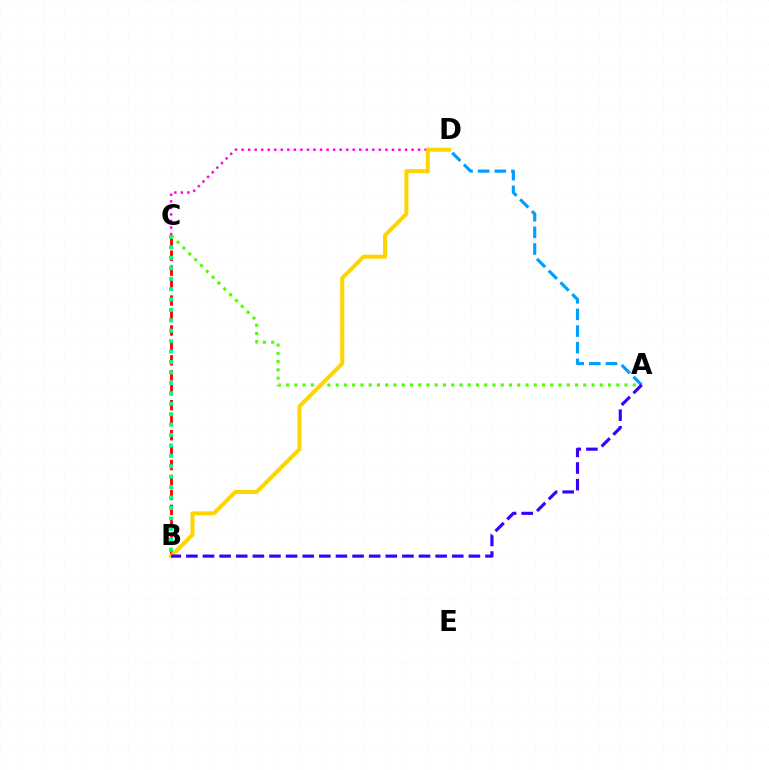{('B', 'C'): [{'color': '#ff0000', 'line_style': 'dashed', 'thickness': 2.03}, {'color': '#00ff86', 'line_style': 'dotted', 'thickness': 2.83}], ('A', 'C'): [{'color': '#4fff00', 'line_style': 'dotted', 'thickness': 2.24}], ('C', 'D'): [{'color': '#ff00ed', 'line_style': 'dotted', 'thickness': 1.78}], ('B', 'D'): [{'color': '#ffd500', 'line_style': 'solid', 'thickness': 2.9}], ('A', 'D'): [{'color': '#009eff', 'line_style': 'dashed', 'thickness': 2.26}], ('A', 'B'): [{'color': '#3700ff', 'line_style': 'dashed', 'thickness': 2.26}]}